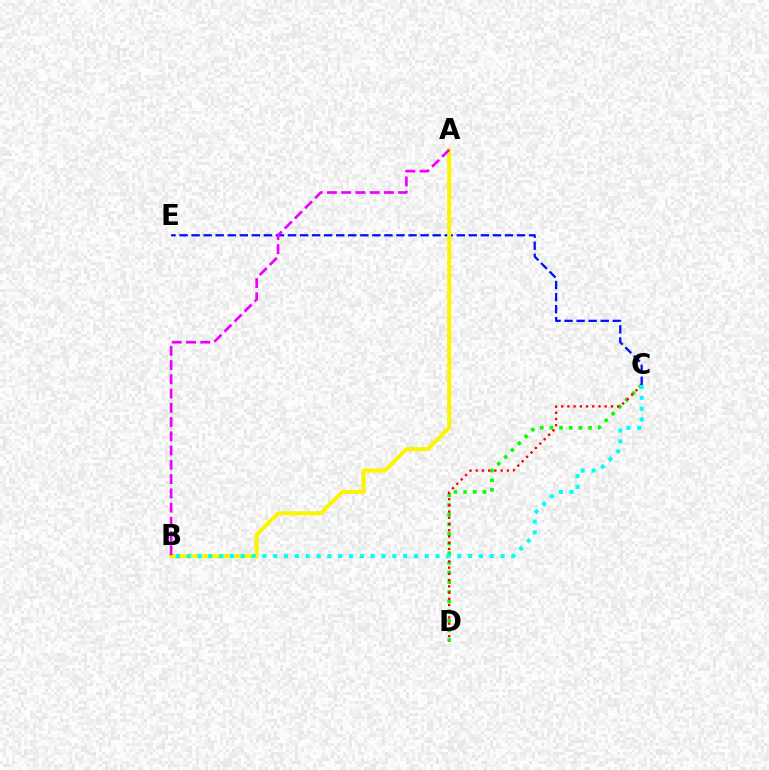{('C', 'D'): [{'color': '#08ff00', 'line_style': 'dotted', 'thickness': 2.62}, {'color': '#ff0000', 'line_style': 'dotted', 'thickness': 1.69}], ('C', 'E'): [{'color': '#0010ff', 'line_style': 'dashed', 'thickness': 1.64}], ('A', 'B'): [{'color': '#fcf500', 'line_style': 'solid', 'thickness': 2.9}, {'color': '#ee00ff', 'line_style': 'dashed', 'thickness': 1.94}], ('B', 'C'): [{'color': '#00fff6', 'line_style': 'dotted', 'thickness': 2.94}]}